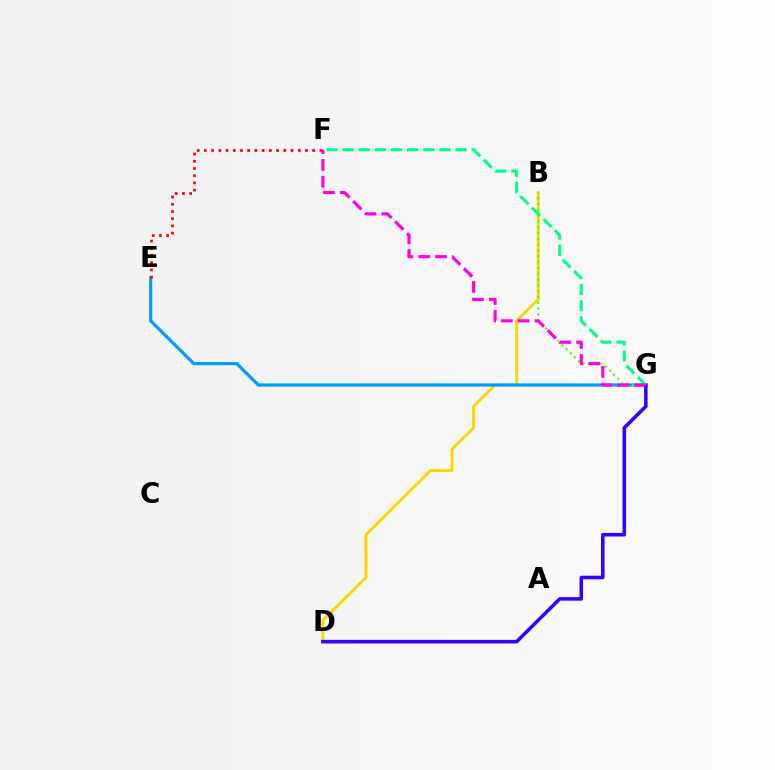{('B', 'D'): [{'color': '#ffd500', 'line_style': 'solid', 'thickness': 2.1}], ('E', 'G'): [{'color': '#009eff', 'line_style': 'solid', 'thickness': 2.31}], ('E', 'F'): [{'color': '#ff0000', 'line_style': 'dotted', 'thickness': 1.96}], ('B', 'G'): [{'color': '#4fff00', 'line_style': 'dotted', 'thickness': 1.58}], ('D', 'G'): [{'color': '#3700ff', 'line_style': 'solid', 'thickness': 2.57}], ('F', 'G'): [{'color': '#00ff86', 'line_style': 'dashed', 'thickness': 2.19}, {'color': '#ff00ed', 'line_style': 'dashed', 'thickness': 2.28}]}